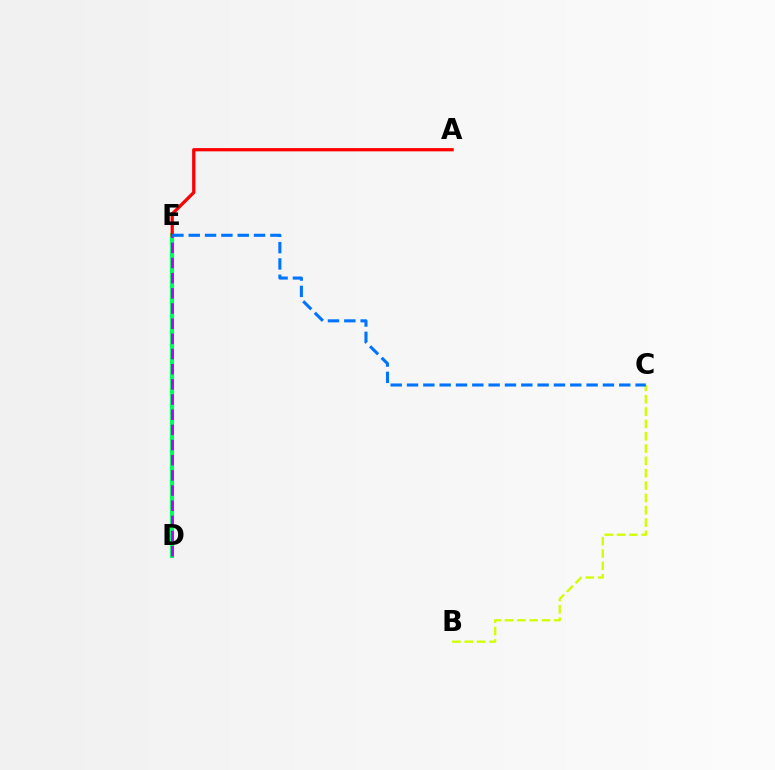{('D', 'E'): [{'color': '#00ff5c', 'line_style': 'solid', 'thickness': 2.98}, {'color': '#b900ff', 'line_style': 'dashed', 'thickness': 2.06}], ('A', 'E'): [{'color': '#ff0000', 'line_style': 'solid', 'thickness': 2.34}], ('B', 'C'): [{'color': '#d1ff00', 'line_style': 'dashed', 'thickness': 1.68}], ('C', 'E'): [{'color': '#0074ff', 'line_style': 'dashed', 'thickness': 2.22}]}